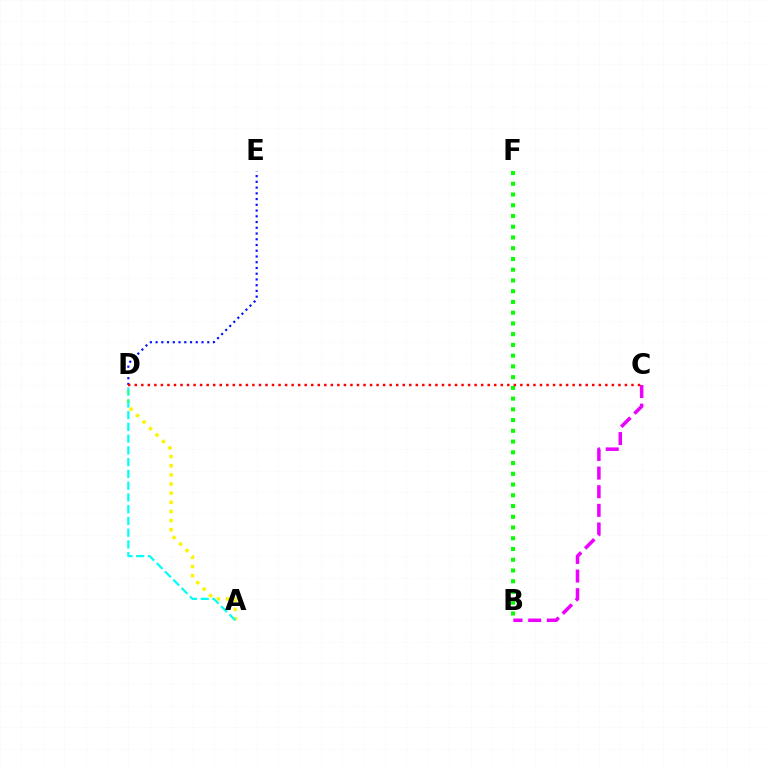{('B', 'C'): [{'color': '#ee00ff', 'line_style': 'dashed', 'thickness': 2.53}], ('D', 'E'): [{'color': '#0010ff', 'line_style': 'dotted', 'thickness': 1.56}], ('B', 'F'): [{'color': '#08ff00', 'line_style': 'dotted', 'thickness': 2.92}], ('C', 'D'): [{'color': '#ff0000', 'line_style': 'dotted', 'thickness': 1.78}], ('A', 'D'): [{'color': '#fcf500', 'line_style': 'dotted', 'thickness': 2.48}, {'color': '#00fff6', 'line_style': 'dashed', 'thickness': 1.6}]}